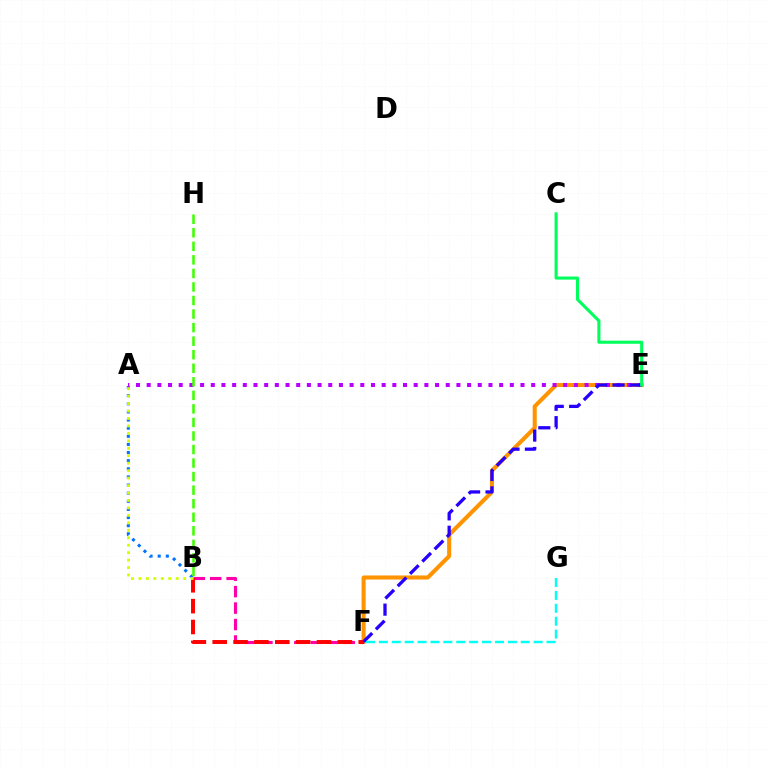{('B', 'F'): [{'color': '#ff00ac', 'line_style': 'dashed', 'thickness': 2.24}, {'color': '#ff0000', 'line_style': 'dashed', 'thickness': 2.83}], ('A', 'B'): [{'color': '#0074ff', 'line_style': 'dotted', 'thickness': 2.21}, {'color': '#d1ff00', 'line_style': 'dotted', 'thickness': 2.03}], ('E', 'F'): [{'color': '#ff9400', 'line_style': 'solid', 'thickness': 2.93}, {'color': '#2500ff', 'line_style': 'dashed', 'thickness': 2.36}], ('A', 'E'): [{'color': '#b900ff', 'line_style': 'dotted', 'thickness': 2.9}], ('B', 'H'): [{'color': '#3dff00', 'line_style': 'dashed', 'thickness': 1.84}], ('F', 'G'): [{'color': '#00fff6', 'line_style': 'dashed', 'thickness': 1.75}], ('C', 'E'): [{'color': '#00ff5c', 'line_style': 'solid', 'thickness': 2.22}]}